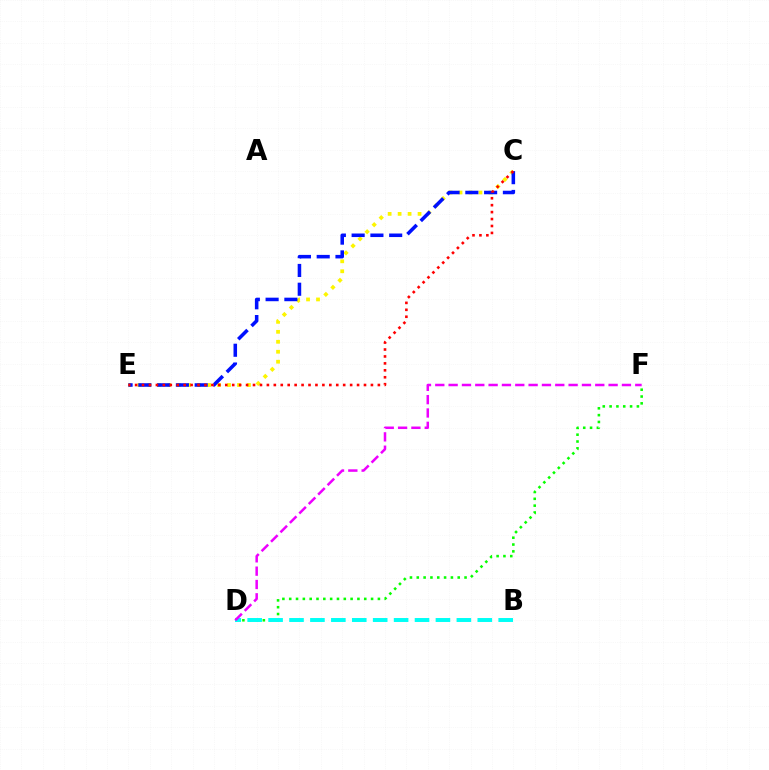{('C', 'E'): [{'color': '#fcf500', 'line_style': 'dotted', 'thickness': 2.71}, {'color': '#0010ff', 'line_style': 'dashed', 'thickness': 2.55}, {'color': '#ff0000', 'line_style': 'dotted', 'thickness': 1.88}], ('D', 'F'): [{'color': '#08ff00', 'line_style': 'dotted', 'thickness': 1.85}, {'color': '#ee00ff', 'line_style': 'dashed', 'thickness': 1.81}], ('B', 'D'): [{'color': '#00fff6', 'line_style': 'dashed', 'thickness': 2.84}]}